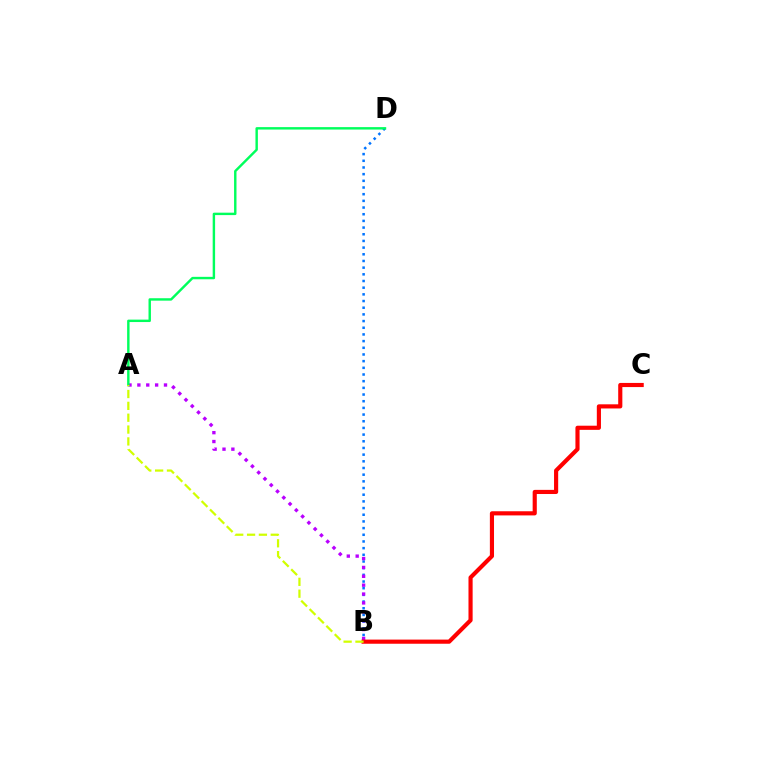{('B', 'D'): [{'color': '#0074ff', 'line_style': 'dotted', 'thickness': 1.81}], ('A', 'B'): [{'color': '#b900ff', 'line_style': 'dotted', 'thickness': 2.41}, {'color': '#d1ff00', 'line_style': 'dashed', 'thickness': 1.61}], ('B', 'C'): [{'color': '#ff0000', 'line_style': 'solid', 'thickness': 2.98}], ('A', 'D'): [{'color': '#00ff5c', 'line_style': 'solid', 'thickness': 1.75}]}